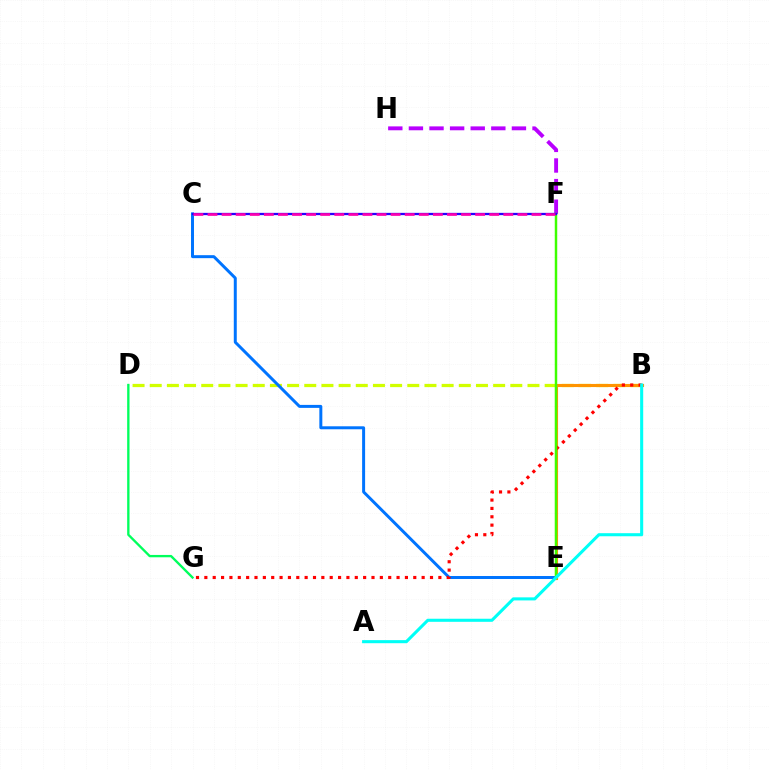{('B', 'D'): [{'color': '#d1ff00', 'line_style': 'dashed', 'thickness': 2.33}], ('C', 'E'): [{'color': '#0074ff', 'line_style': 'solid', 'thickness': 2.14}], ('B', 'E'): [{'color': '#ff9400', 'line_style': 'solid', 'thickness': 2.23}], ('F', 'H'): [{'color': '#b900ff', 'line_style': 'dashed', 'thickness': 2.8}], ('B', 'G'): [{'color': '#ff0000', 'line_style': 'dotted', 'thickness': 2.27}], ('D', 'G'): [{'color': '#00ff5c', 'line_style': 'solid', 'thickness': 1.68}], ('E', 'F'): [{'color': '#3dff00', 'line_style': 'solid', 'thickness': 1.78}], ('C', 'F'): [{'color': '#2500ff', 'line_style': 'solid', 'thickness': 1.64}, {'color': '#ff00ac', 'line_style': 'dashed', 'thickness': 1.91}], ('A', 'B'): [{'color': '#00fff6', 'line_style': 'solid', 'thickness': 2.21}]}